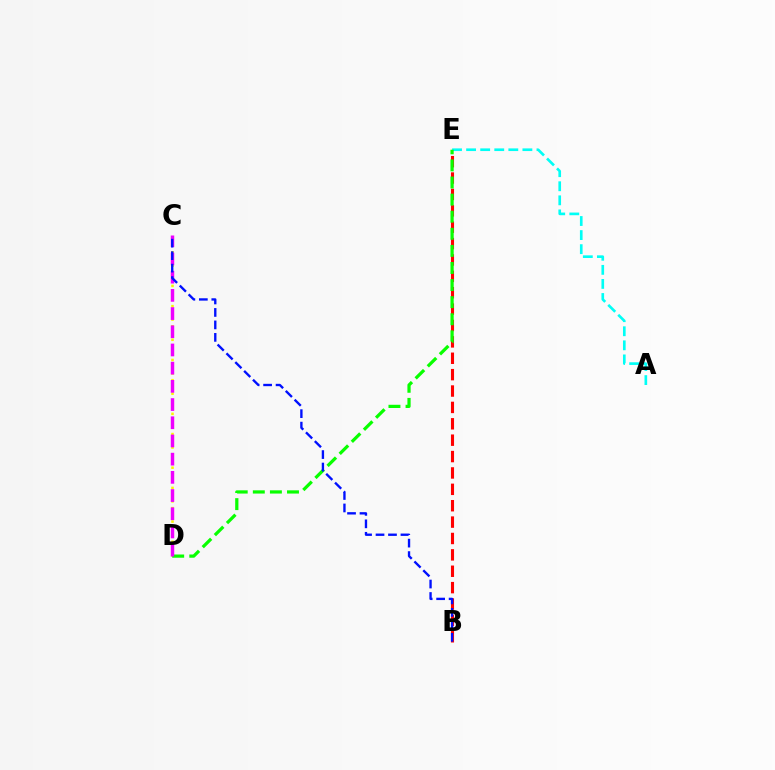{('B', 'E'): [{'color': '#ff0000', 'line_style': 'dashed', 'thickness': 2.23}], ('C', 'D'): [{'color': '#fcf500', 'line_style': 'dotted', 'thickness': 1.83}, {'color': '#ee00ff', 'line_style': 'dashed', 'thickness': 2.47}], ('A', 'E'): [{'color': '#00fff6', 'line_style': 'dashed', 'thickness': 1.91}], ('D', 'E'): [{'color': '#08ff00', 'line_style': 'dashed', 'thickness': 2.32}], ('B', 'C'): [{'color': '#0010ff', 'line_style': 'dashed', 'thickness': 1.69}]}